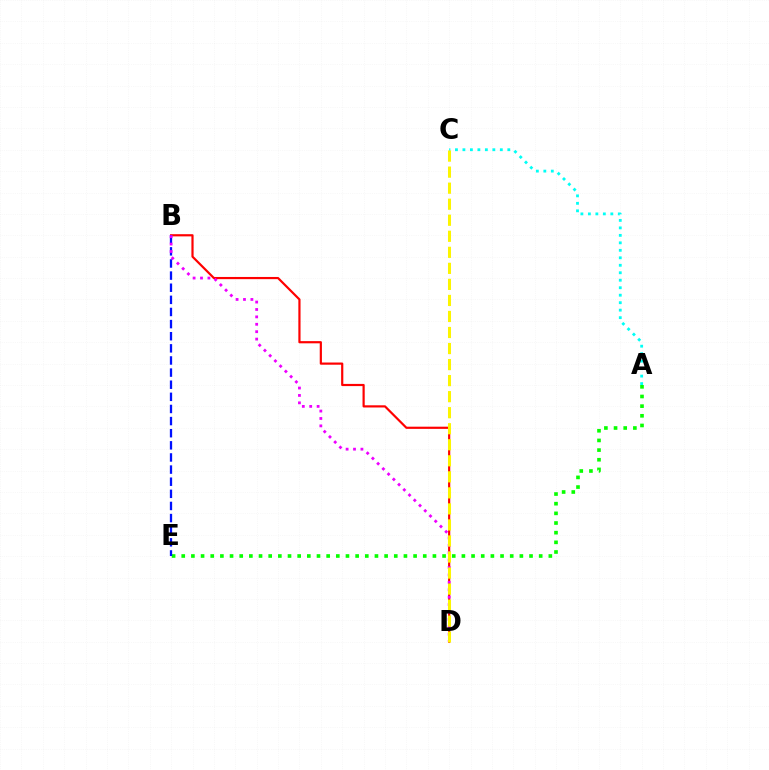{('B', 'D'): [{'color': '#ff0000', 'line_style': 'solid', 'thickness': 1.58}, {'color': '#ee00ff', 'line_style': 'dotted', 'thickness': 2.01}], ('A', 'E'): [{'color': '#08ff00', 'line_style': 'dotted', 'thickness': 2.62}], ('A', 'C'): [{'color': '#00fff6', 'line_style': 'dotted', 'thickness': 2.03}], ('B', 'E'): [{'color': '#0010ff', 'line_style': 'dashed', 'thickness': 1.65}], ('C', 'D'): [{'color': '#fcf500', 'line_style': 'dashed', 'thickness': 2.18}]}